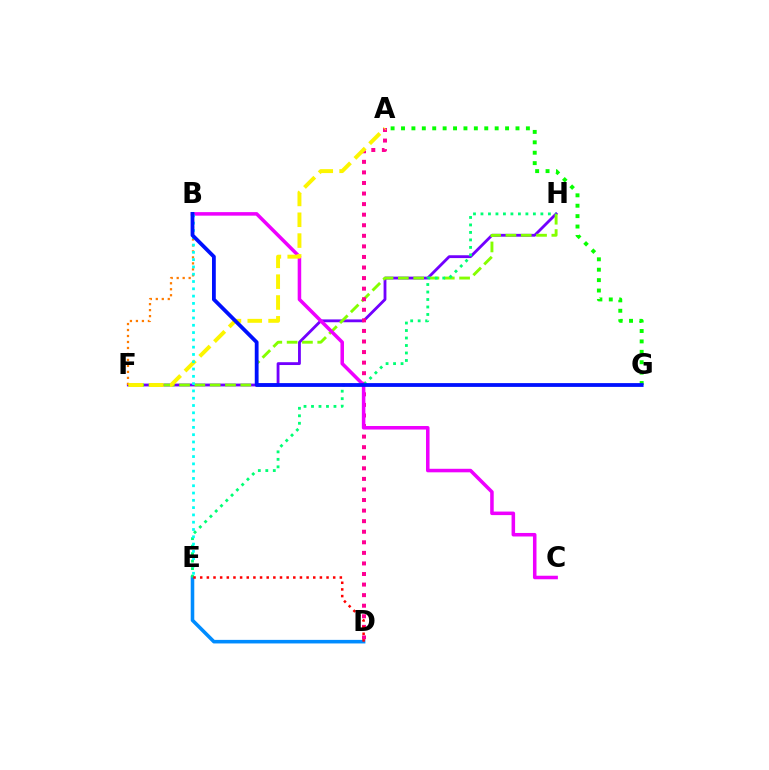{('F', 'H'): [{'color': '#7200ff', 'line_style': 'solid', 'thickness': 2.04}, {'color': '#84ff00', 'line_style': 'dashed', 'thickness': 2.08}], ('A', 'G'): [{'color': '#08ff00', 'line_style': 'dotted', 'thickness': 2.83}], ('A', 'D'): [{'color': '#ff0094', 'line_style': 'dotted', 'thickness': 2.87}], ('D', 'E'): [{'color': '#008cff', 'line_style': 'solid', 'thickness': 2.57}, {'color': '#ff0000', 'line_style': 'dotted', 'thickness': 1.81}], ('B', 'C'): [{'color': '#ee00ff', 'line_style': 'solid', 'thickness': 2.54}], ('B', 'F'): [{'color': '#ff7c00', 'line_style': 'dotted', 'thickness': 1.63}], ('A', 'F'): [{'color': '#fcf500', 'line_style': 'dashed', 'thickness': 2.83}], ('E', 'H'): [{'color': '#00ff74', 'line_style': 'dotted', 'thickness': 2.03}], ('B', 'E'): [{'color': '#00fff6', 'line_style': 'dotted', 'thickness': 1.98}], ('B', 'G'): [{'color': '#0010ff', 'line_style': 'solid', 'thickness': 2.73}]}